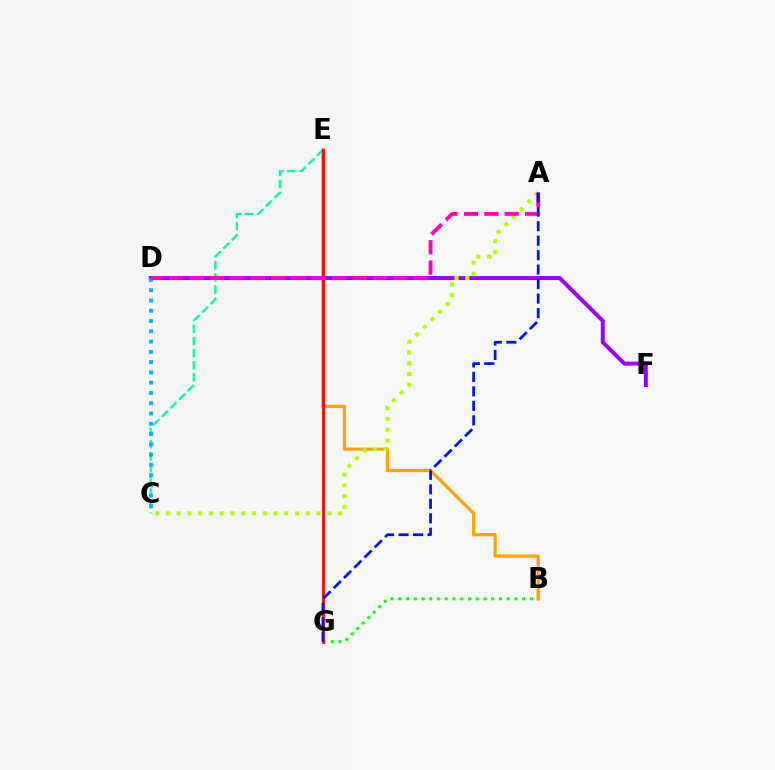{('B', 'E'): [{'color': '#ffa500', 'line_style': 'solid', 'thickness': 2.34}], ('B', 'G'): [{'color': '#08ff00', 'line_style': 'dotted', 'thickness': 2.1}], ('D', 'F'): [{'color': '#9b00ff', 'line_style': 'solid', 'thickness': 2.87}], ('C', 'E'): [{'color': '#00ff9d', 'line_style': 'dashed', 'thickness': 1.64}], ('C', 'D'): [{'color': '#00b5ff', 'line_style': 'dotted', 'thickness': 2.79}], ('A', 'C'): [{'color': '#b3ff00', 'line_style': 'dotted', 'thickness': 2.93}], ('E', 'G'): [{'color': '#ff0000', 'line_style': 'solid', 'thickness': 2.02}], ('A', 'D'): [{'color': '#ff00bd', 'line_style': 'dashed', 'thickness': 2.77}], ('A', 'G'): [{'color': '#0010ff', 'line_style': 'dashed', 'thickness': 1.97}]}